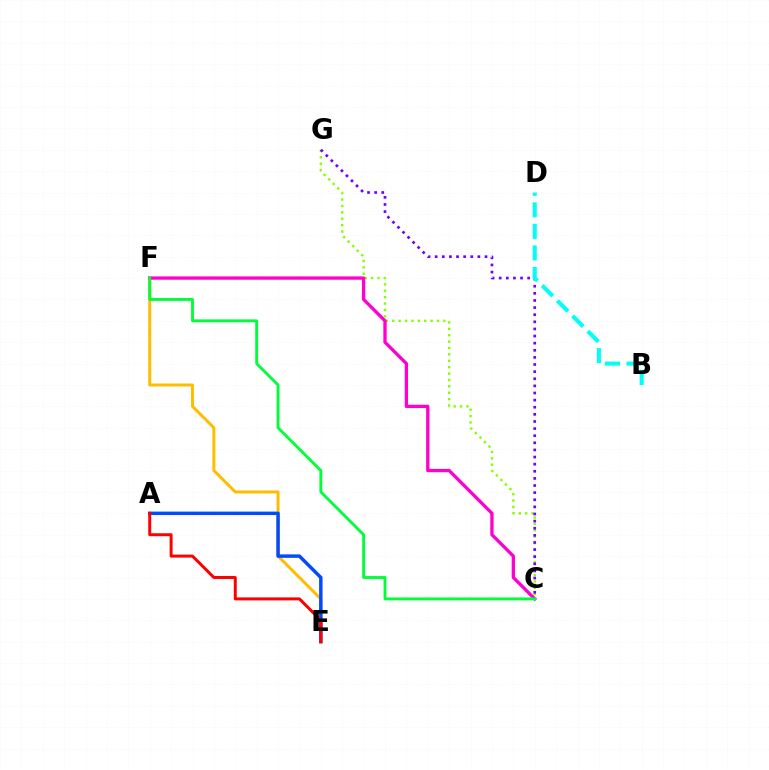{('E', 'F'): [{'color': '#ffbd00', 'line_style': 'solid', 'thickness': 2.15}], ('C', 'G'): [{'color': '#84ff00', 'line_style': 'dotted', 'thickness': 1.74}, {'color': '#7200ff', 'line_style': 'dotted', 'thickness': 1.93}], ('A', 'E'): [{'color': '#004bff', 'line_style': 'solid', 'thickness': 2.49}, {'color': '#ff0000', 'line_style': 'solid', 'thickness': 2.15}], ('C', 'F'): [{'color': '#ff00cf', 'line_style': 'solid', 'thickness': 2.38}, {'color': '#00ff39', 'line_style': 'solid', 'thickness': 2.08}], ('B', 'D'): [{'color': '#00fff6', 'line_style': 'dashed', 'thickness': 2.93}]}